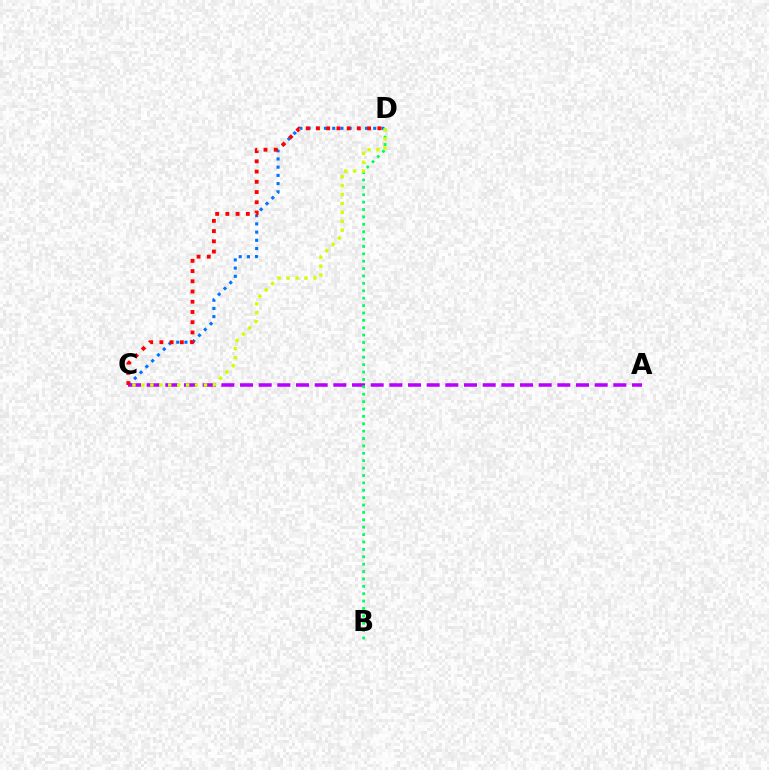{('C', 'D'): [{'color': '#0074ff', 'line_style': 'dotted', 'thickness': 2.23}, {'color': '#d1ff00', 'line_style': 'dotted', 'thickness': 2.43}, {'color': '#ff0000', 'line_style': 'dotted', 'thickness': 2.78}], ('A', 'C'): [{'color': '#b900ff', 'line_style': 'dashed', 'thickness': 2.54}], ('B', 'D'): [{'color': '#00ff5c', 'line_style': 'dotted', 'thickness': 2.01}]}